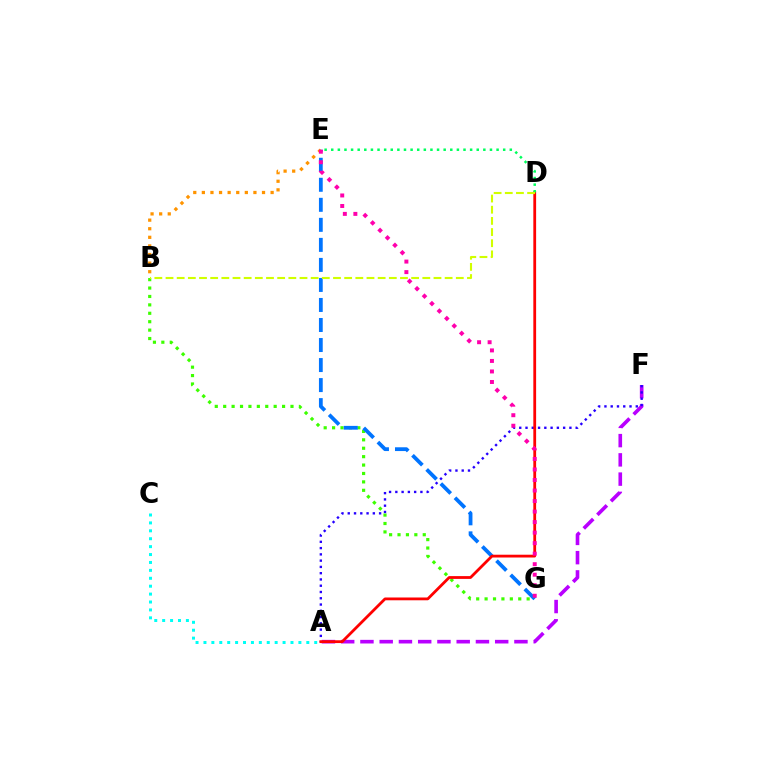{('A', 'F'): [{'color': '#b900ff', 'line_style': 'dashed', 'thickness': 2.62}, {'color': '#2500ff', 'line_style': 'dotted', 'thickness': 1.7}], ('B', 'G'): [{'color': '#3dff00', 'line_style': 'dotted', 'thickness': 2.29}], ('E', 'G'): [{'color': '#0074ff', 'line_style': 'dashed', 'thickness': 2.72}, {'color': '#ff00ac', 'line_style': 'dotted', 'thickness': 2.86}], ('A', 'C'): [{'color': '#00fff6', 'line_style': 'dotted', 'thickness': 2.15}], ('B', 'E'): [{'color': '#ff9400', 'line_style': 'dotted', 'thickness': 2.33}], ('A', 'D'): [{'color': '#ff0000', 'line_style': 'solid', 'thickness': 2.01}], ('D', 'E'): [{'color': '#00ff5c', 'line_style': 'dotted', 'thickness': 1.8}], ('B', 'D'): [{'color': '#d1ff00', 'line_style': 'dashed', 'thickness': 1.52}]}